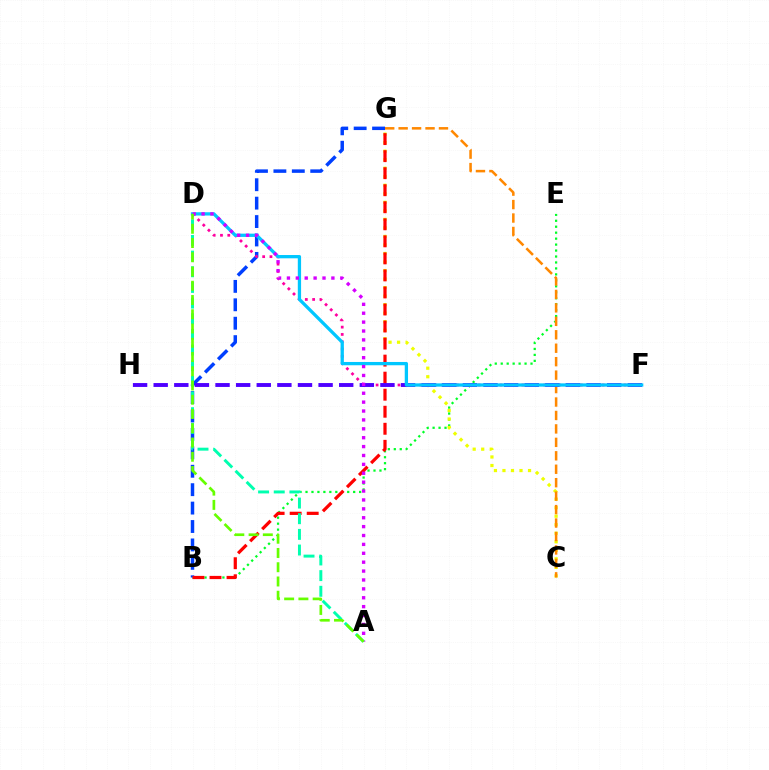{('B', 'E'): [{'color': '#00ff27', 'line_style': 'dotted', 'thickness': 1.62}], ('C', 'G'): [{'color': '#eeff00', 'line_style': 'dotted', 'thickness': 2.32}, {'color': '#ff8800', 'line_style': 'dashed', 'thickness': 1.83}], ('B', 'G'): [{'color': '#003fff', 'line_style': 'dashed', 'thickness': 2.5}, {'color': '#ff0000', 'line_style': 'dashed', 'thickness': 2.31}], ('D', 'F'): [{'color': '#ff00a0', 'line_style': 'dotted', 'thickness': 1.98}, {'color': '#00c7ff', 'line_style': 'solid', 'thickness': 2.37}], ('F', 'H'): [{'color': '#4f00ff', 'line_style': 'dashed', 'thickness': 2.8}], ('A', 'D'): [{'color': '#d600ff', 'line_style': 'dotted', 'thickness': 2.42}, {'color': '#00ffaf', 'line_style': 'dashed', 'thickness': 2.13}, {'color': '#66ff00', 'line_style': 'dashed', 'thickness': 1.94}]}